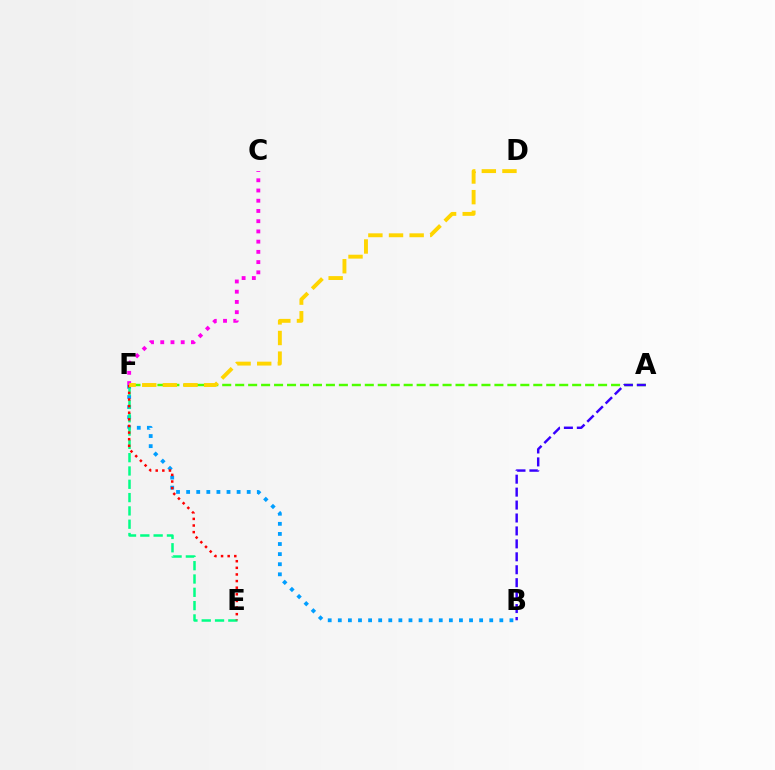{('C', 'F'): [{'color': '#ff00ed', 'line_style': 'dotted', 'thickness': 2.78}], ('B', 'F'): [{'color': '#009eff', 'line_style': 'dotted', 'thickness': 2.74}], ('E', 'F'): [{'color': '#00ff86', 'line_style': 'dashed', 'thickness': 1.81}, {'color': '#ff0000', 'line_style': 'dotted', 'thickness': 1.8}], ('A', 'F'): [{'color': '#4fff00', 'line_style': 'dashed', 'thickness': 1.76}], ('A', 'B'): [{'color': '#3700ff', 'line_style': 'dashed', 'thickness': 1.76}], ('D', 'F'): [{'color': '#ffd500', 'line_style': 'dashed', 'thickness': 2.8}]}